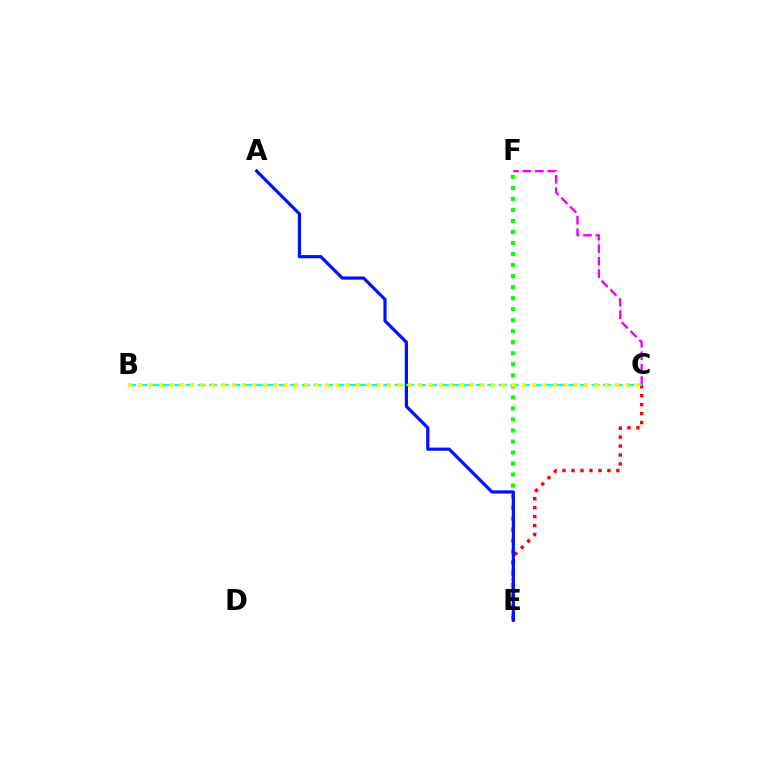{('E', 'F'): [{'color': '#08ff00', 'line_style': 'dotted', 'thickness': 3.0}], ('C', 'E'): [{'color': '#ff0000', 'line_style': 'dotted', 'thickness': 2.44}], ('A', 'E'): [{'color': '#0010ff', 'line_style': 'solid', 'thickness': 2.3}], ('C', 'F'): [{'color': '#ee00ff', 'line_style': 'dashed', 'thickness': 1.69}], ('B', 'C'): [{'color': '#00fff6', 'line_style': 'dashed', 'thickness': 1.57}, {'color': '#fcf500', 'line_style': 'dotted', 'thickness': 2.82}]}